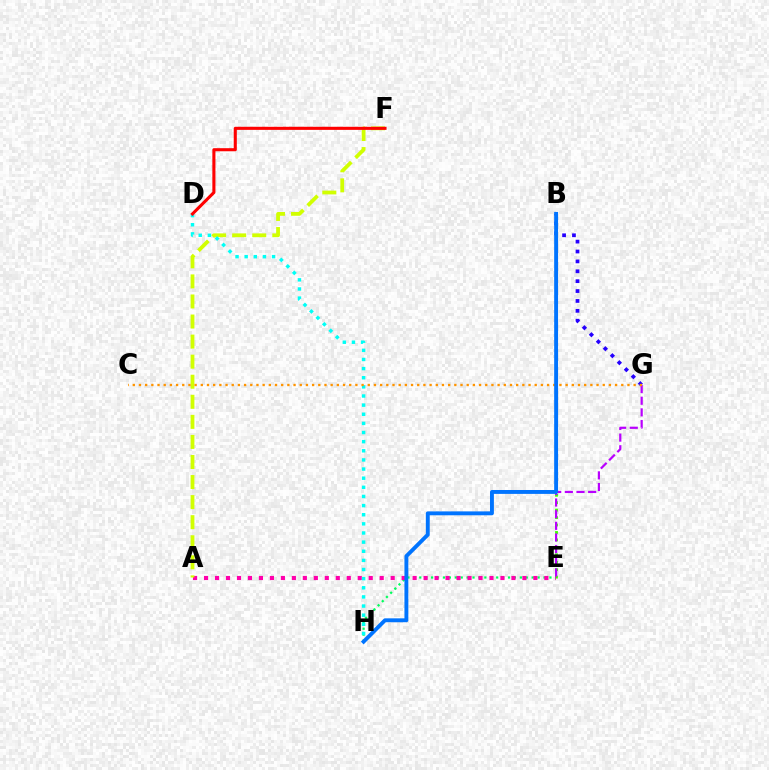{('B', 'E'): [{'color': '#3dff00', 'line_style': 'dotted', 'thickness': 2.02}], ('E', 'H'): [{'color': '#00ff5c', 'line_style': 'dotted', 'thickness': 1.61}], ('A', 'E'): [{'color': '#ff00ac', 'line_style': 'dotted', 'thickness': 2.98}], ('A', 'F'): [{'color': '#d1ff00', 'line_style': 'dashed', 'thickness': 2.73}], ('E', 'G'): [{'color': '#b900ff', 'line_style': 'dashed', 'thickness': 1.58}], ('D', 'H'): [{'color': '#00fff6', 'line_style': 'dotted', 'thickness': 2.48}], ('B', 'G'): [{'color': '#2500ff', 'line_style': 'dotted', 'thickness': 2.69}], ('D', 'F'): [{'color': '#ff0000', 'line_style': 'solid', 'thickness': 2.22}], ('C', 'G'): [{'color': '#ff9400', 'line_style': 'dotted', 'thickness': 1.68}], ('B', 'H'): [{'color': '#0074ff', 'line_style': 'solid', 'thickness': 2.8}]}